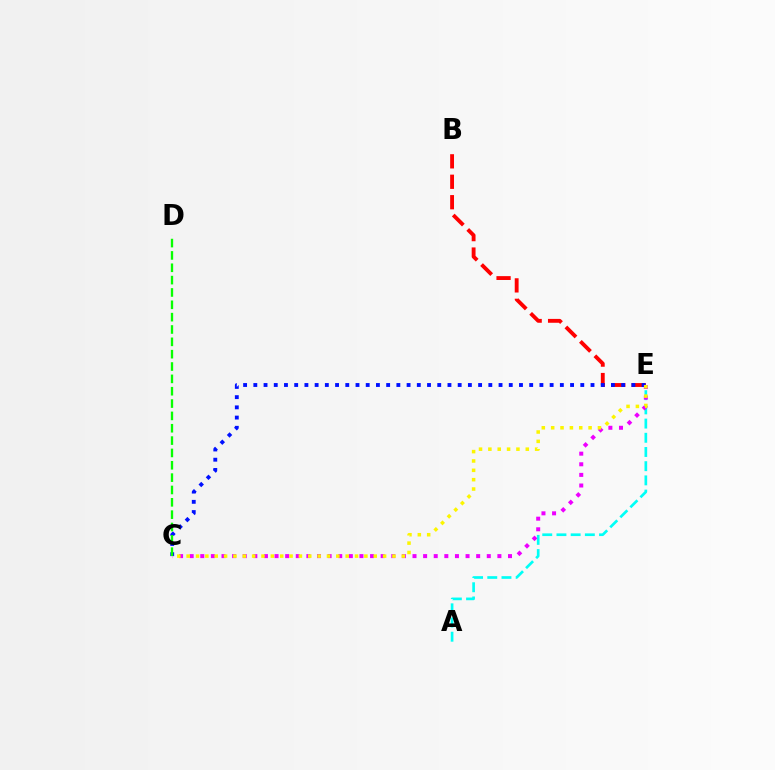{('A', 'E'): [{'color': '#00fff6', 'line_style': 'dashed', 'thickness': 1.93}], ('B', 'E'): [{'color': '#ff0000', 'line_style': 'dashed', 'thickness': 2.78}], ('C', 'E'): [{'color': '#0010ff', 'line_style': 'dotted', 'thickness': 2.78}, {'color': '#ee00ff', 'line_style': 'dotted', 'thickness': 2.88}, {'color': '#fcf500', 'line_style': 'dotted', 'thickness': 2.54}], ('C', 'D'): [{'color': '#08ff00', 'line_style': 'dashed', 'thickness': 1.68}]}